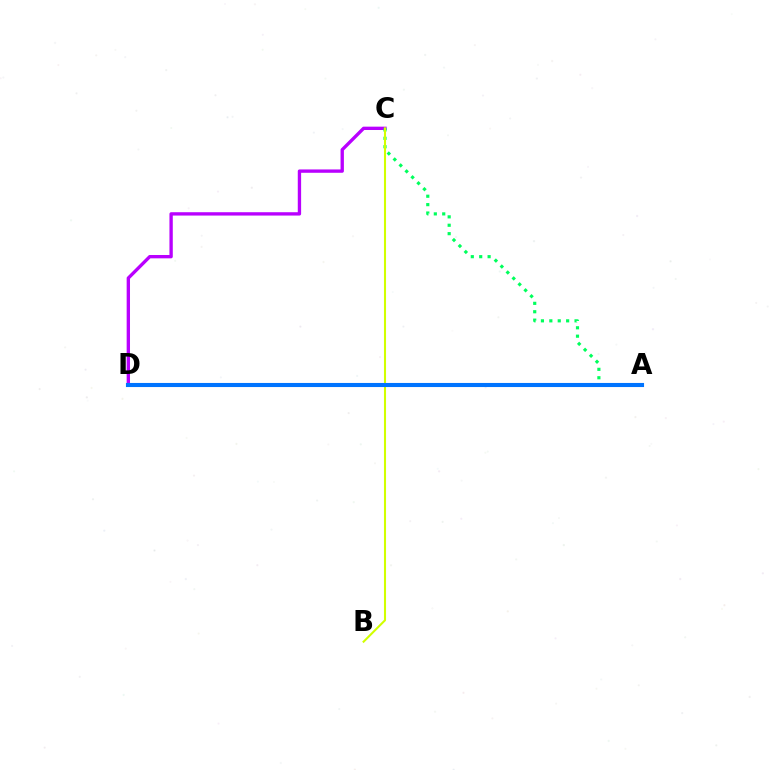{('C', 'D'): [{'color': '#b900ff', 'line_style': 'solid', 'thickness': 2.41}], ('A', 'C'): [{'color': '#00ff5c', 'line_style': 'dotted', 'thickness': 2.28}], ('B', 'C'): [{'color': '#d1ff00', 'line_style': 'solid', 'thickness': 1.5}], ('A', 'D'): [{'color': '#ff0000', 'line_style': 'dotted', 'thickness': 2.05}, {'color': '#0074ff', 'line_style': 'solid', 'thickness': 2.95}]}